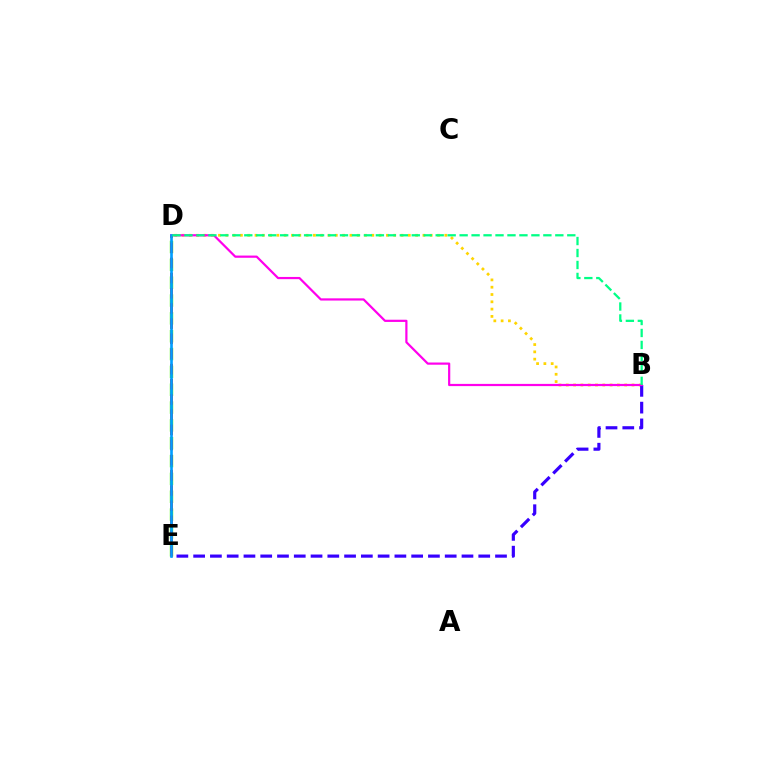{('B', 'D'): [{'color': '#ffd500', 'line_style': 'dotted', 'thickness': 1.98}, {'color': '#ff00ed', 'line_style': 'solid', 'thickness': 1.59}, {'color': '#00ff86', 'line_style': 'dashed', 'thickness': 1.63}], ('B', 'E'): [{'color': '#3700ff', 'line_style': 'dashed', 'thickness': 2.28}], ('D', 'E'): [{'color': '#4fff00', 'line_style': 'dashed', 'thickness': 2.42}, {'color': '#ff0000', 'line_style': 'dashed', 'thickness': 2.06}, {'color': '#009eff', 'line_style': 'solid', 'thickness': 1.9}]}